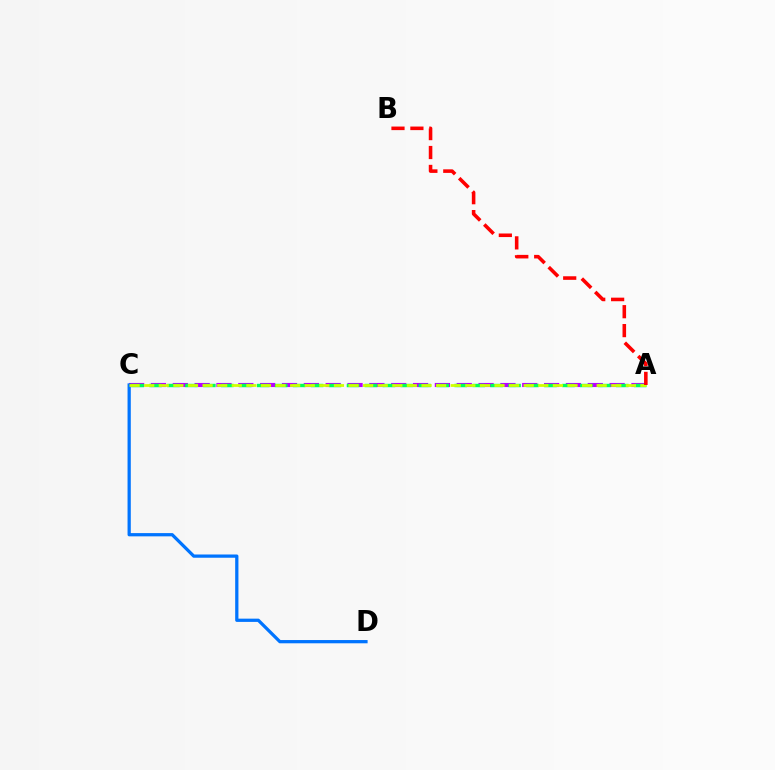{('A', 'C'): [{'color': '#b900ff', 'line_style': 'dashed', 'thickness': 2.97}, {'color': '#00ff5c', 'line_style': 'dashed', 'thickness': 2.44}, {'color': '#d1ff00', 'line_style': 'dashed', 'thickness': 1.98}], ('C', 'D'): [{'color': '#0074ff', 'line_style': 'solid', 'thickness': 2.34}], ('A', 'B'): [{'color': '#ff0000', 'line_style': 'dashed', 'thickness': 2.57}]}